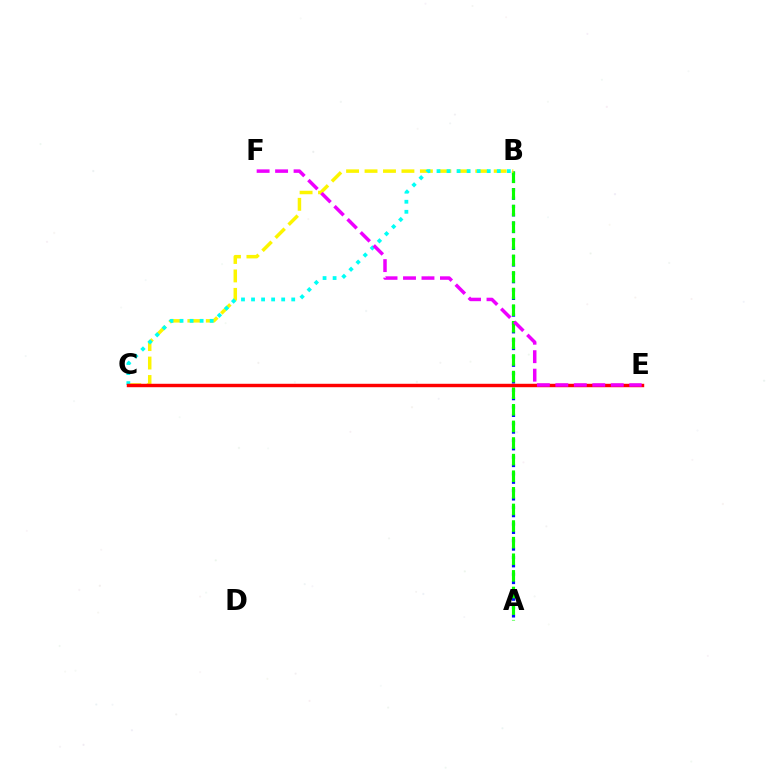{('A', 'B'): [{'color': '#0010ff', 'line_style': 'dotted', 'thickness': 2.27}, {'color': '#08ff00', 'line_style': 'dashed', 'thickness': 2.26}], ('B', 'C'): [{'color': '#fcf500', 'line_style': 'dashed', 'thickness': 2.51}, {'color': '#00fff6', 'line_style': 'dotted', 'thickness': 2.73}], ('C', 'E'): [{'color': '#ff0000', 'line_style': 'solid', 'thickness': 2.47}], ('E', 'F'): [{'color': '#ee00ff', 'line_style': 'dashed', 'thickness': 2.51}]}